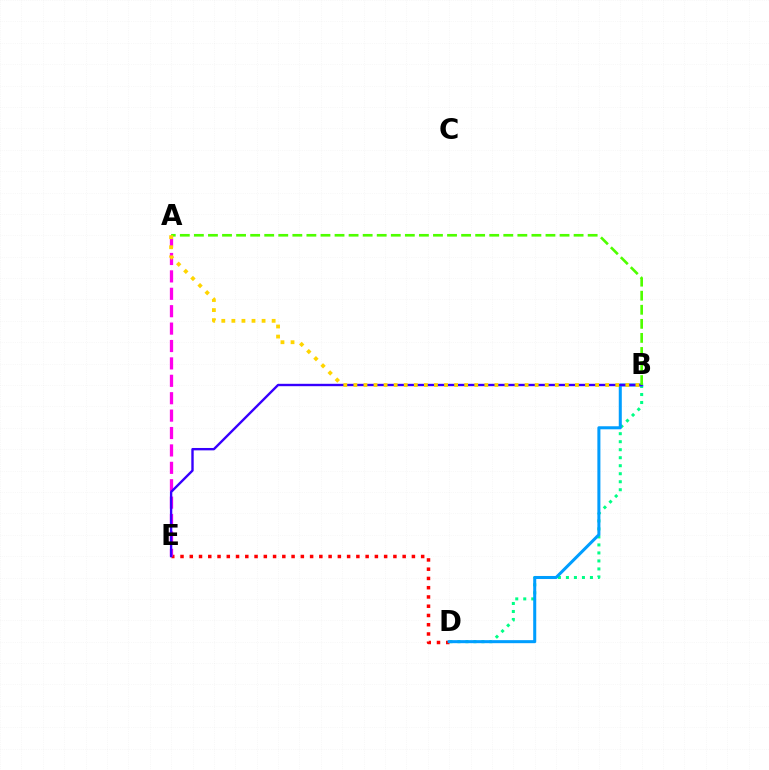{('B', 'D'): [{'color': '#00ff86', 'line_style': 'dotted', 'thickness': 2.18}, {'color': '#009eff', 'line_style': 'solid', 'thickness': 2.19}], ('D', 'E'): [{'color': '#ff0000', 'line_style': 'dotted', 'thickness': 2.51}], ('A', 'E'): [{'color': '#ff00ed', 'line_style': 'dashed', 'thickness': 2.36}], ('B', 'E'): [{'color': '#3700ff', 'line_style': 'solid', 'thickness': 1.71}], ('A', 'B'): [{'color': '#4fff00', 'line_style': 'dashed', 'thickness': 1.91}, {'color': '#ffd500', 'line_style': 'dotted', 'thickness': 2.74}]}